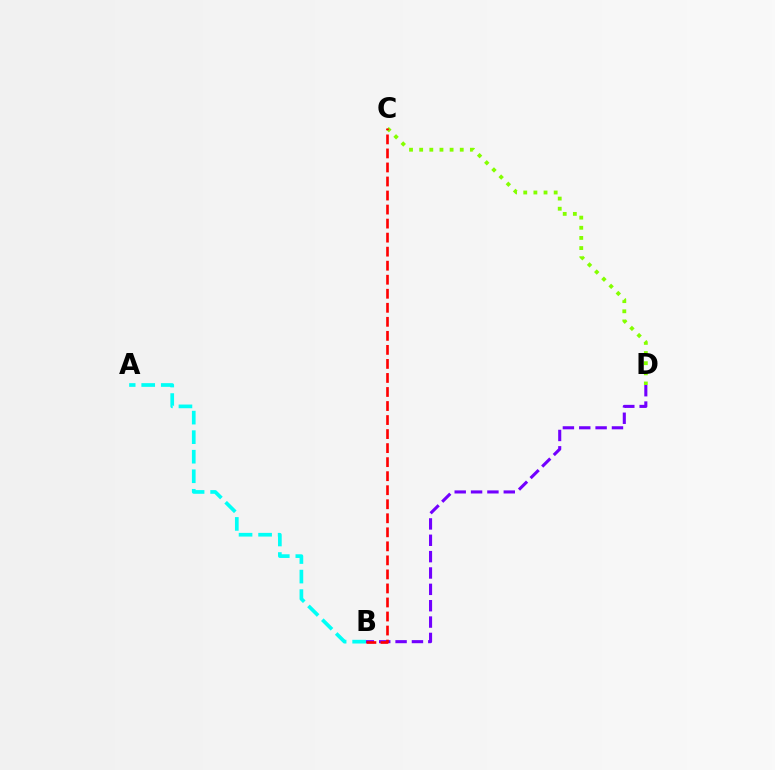{('C', 'D'): [{'color': '#84ff00', 'line_style': 'dotted', 'thickness': 2.76}], ('A', 'B'): [{'color': '#00fff6', 'line_style': 'dashed', 'thickness': 2.65}], ('B', 'D'): [{'color': '#7200ff', 'line_style': 'dashed', 'thickness': 2.22}], ('B', 'C'): [{'color': '#ff0000', 'line_style': 'dashed', 'thickness': 1.91}]}